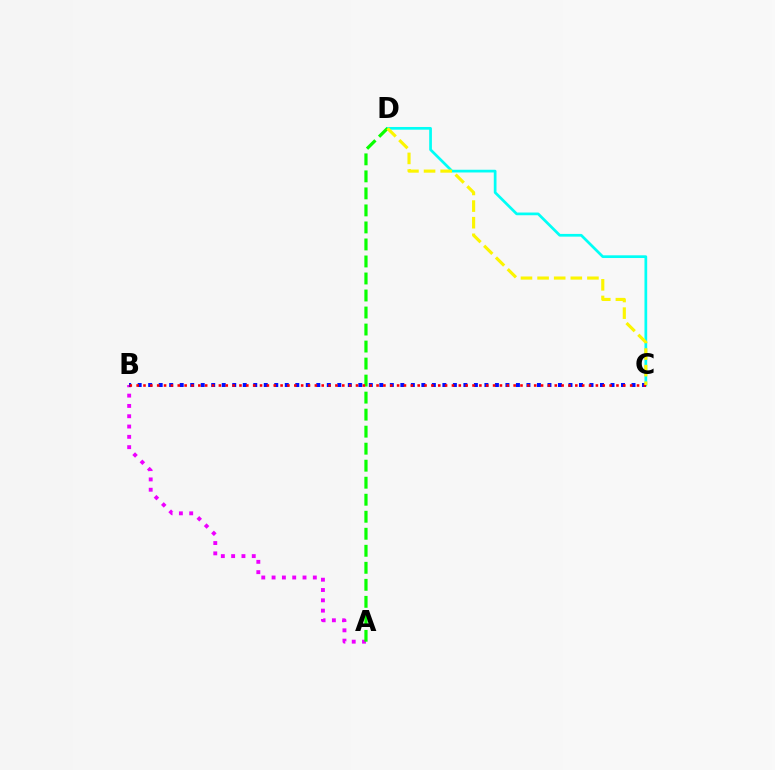{('A', 'B'): [{'color': '#ee00ff', 'line_style': 'dotted', 'thickness': 2.8}], ('C', 'D'): [{'color': '#00fff6', 'line_style': 'solid', 'thickness': 1.96}, {'color': '#fcf500', 'line_style': 'dashed', 'thickness': 2.26}], ('A', 'D'): [{'color': '#08ff00', 'line_style': 'dashed', 'thickness': 2.31}], ('B', 'C'): [{'color': '#0010ff', 'line_style': 'dotted', 'thickness': 2.85}, {'color': '#ff0000', 'line_style': 'dotted', 'thickness': 1.86}]}